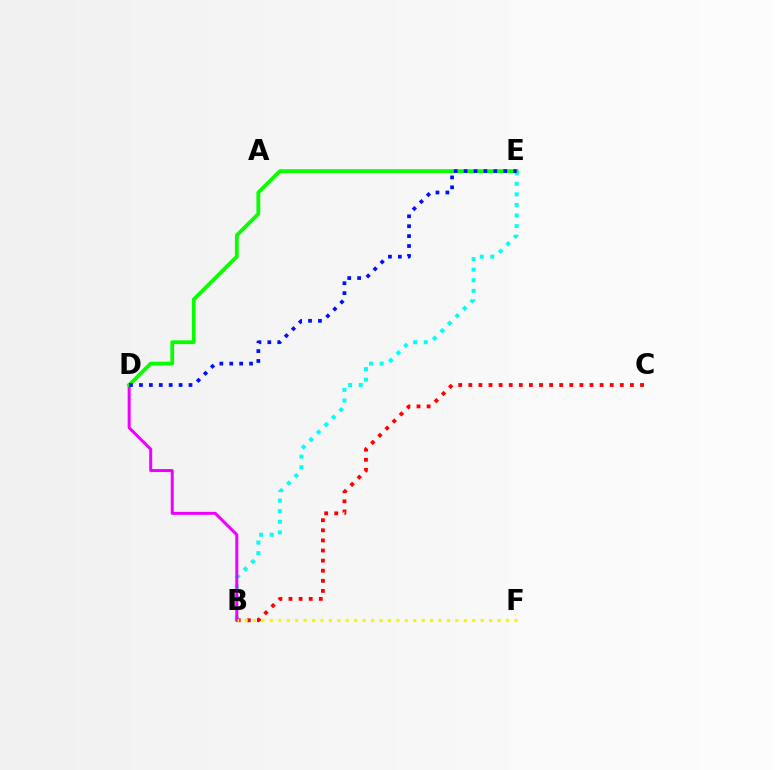{('B', 'E'): [{'color': '#00fff6', 'line_style': 'dotted', 'thickness': 2.88}], ('B', 'D'): [{'color': '#ee00ff', 'line_style': 'solid', 'thickness': 2.16}], ('B', 'C'): [{'color': '#ff0000', 'line_style': 'dotted', 'thickness': 2.74}], ('B', 'F'): [{'color': '#fcf500', 'line_style': 'dotted', 'thickness': 2.29}], ('D', 'E'): [{'color': '#08ff00', 'line_style': 'solid', 'thickness': 2.72}, {'color': '#0010ff', 'line_style': 'dotted', 'thickness': 2.69}]}